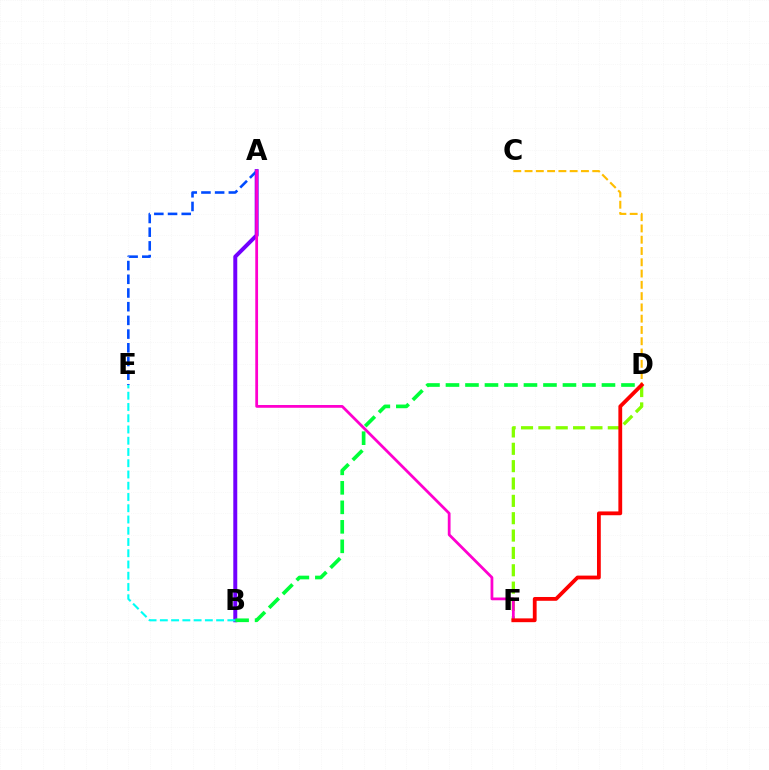{('D', 'F'): [{'color': '#84ff00', 'line_style': 'dashed', 'thickness': 2.36}, {'color': '#ff0000', 'line_style': 'solid', 'thickness': 2.73}], ('A', 'B'): [{'color': '#7200ff', 'line_style': 'solid', 'thickness': 2.85}], ('C', 'D'): [{'color': '#ffbd00', 'line_style': 'dashed', 'thickness': 1.53}], ('A', 'E'): [{'color': '#004bff', 'line_style': 'dashed', 'thickness': 1.86}], ('B', 'D'): [{'color': '#00ff39', 'line_style': 'dashed', 'thickness': 2.65}], ('A', 'F'): [{'color': '#ff00cf', 'line_style': 'solid', 'thickness': 2.0}], ('B', 'E'): [{'color': '#00fff6', 'line_style': 'dashed', 'thickness': 1.53}]}